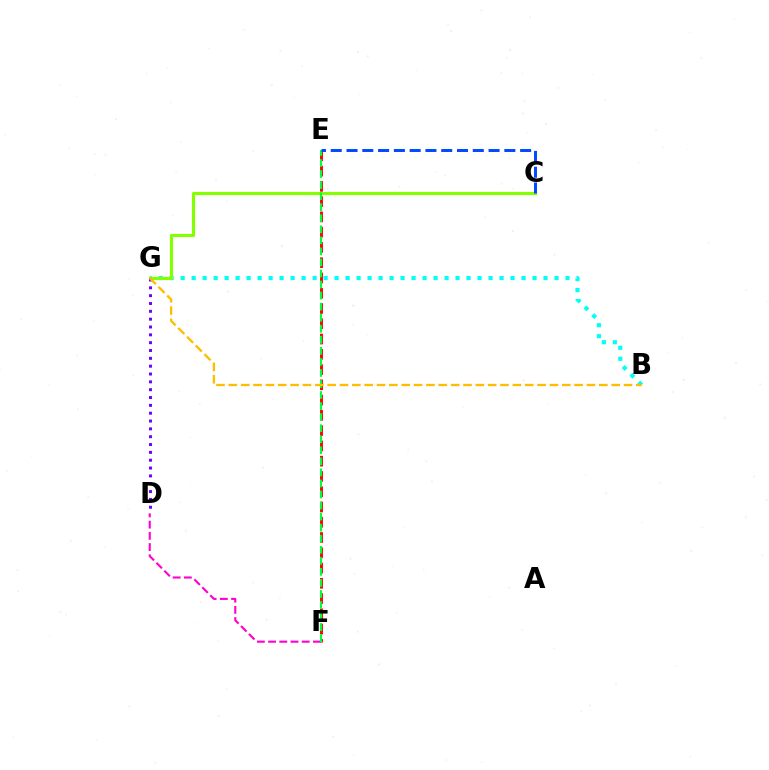{('E', 'F'): [{'color': '#ff0000', 'line_style': 'dashed', 'thickness': 2.07}, {'color': '#00ff39', 'line_style': 'dashed', 'thickness': 1.5}], ('B', 'G'): [{'color': '#00fff6', 'line_style': 'dotted', 'thickness': 2.99}, {'color': '#ffbd00', 'line_style': 'dashed', 'thickness': 1.68}], ('C', 'G'): [{'color': '#84ff00', 'line_style': 'solid', 'thickness': 2.25}], ('D', 'F'): [{'color': '#ff00cf', 'line_style': 'dashed', 'thickness': 1.52}], ('D', 'G'): [{'color': '#7200ff', 'line_style': 'dotted', 'thickness': 2.13}], ('C', 'E'): [{'color': '#004bff', 'line_style': 'dashed', 'thickness': 2.14}]}